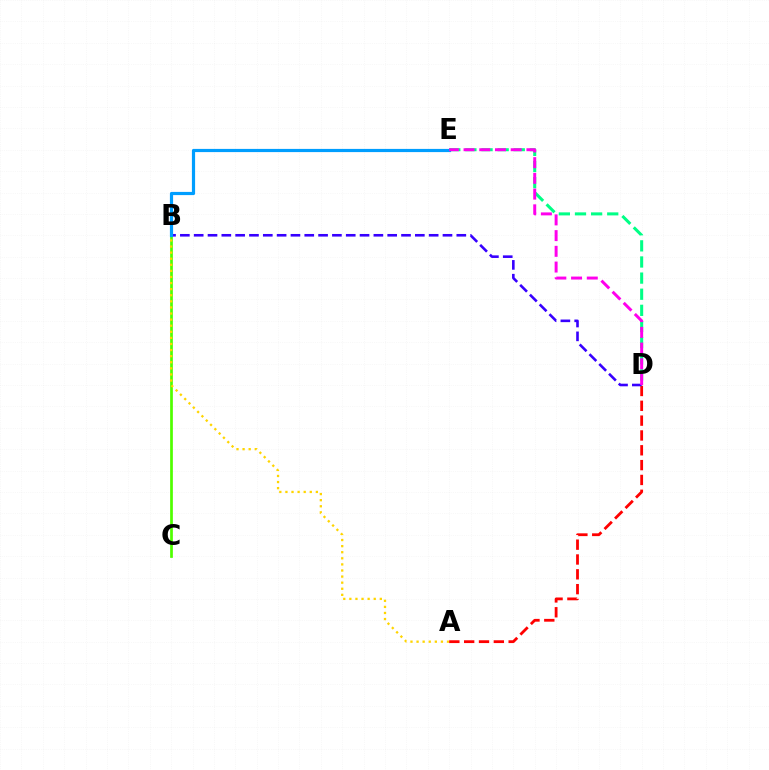{('B', 'C'): [{'color': '#4fff00', 'line_style': 'solid', 'thickness': 1.96}], ('D', 'E'): [{'color': '#00ff86', 'line_style': 'dashed', 'thickness': 2.19}, {'color': '#ff00ed', 'line_style': 'dashed', 'thickness': 2.14}], ('A', 'B'): [{'color': '#ffd500', 'line_style': 'dotted', 'thickness': 1.65}], ('A', 'D'): [{'color': '#ff0000', 'line_style': 'dashed', 'thickness': 2.01}], ('B', 'D'): [{'color': '#3700ff', 'line_style': 'dashed', 'thickness': 1.88}], ('B', 'E'): [{'color': '#009eff', 'line_style': 'solid', 'thickness': 2.29}]}